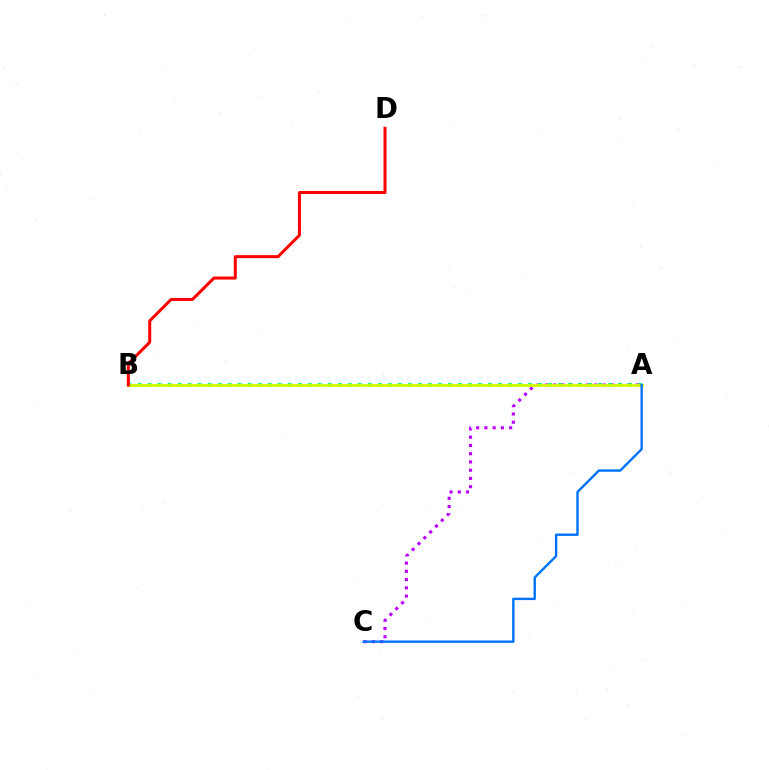{('A', 'C'): [{'color': '#b900ff', 'line_style': 'dotted', 'thickness': 2.24}, {'color': '#0074ff', 'line_style': 'solid', 'thickness': 1.73}], ('A', 'B'): [{'color': '#00ff5c', 'line_style': 'dotted', 'thickness': 2.72}, {'color': '#d1ff00', 'line_style': 'solid', 'thickness': 2.02}], ('B', 'D'): [{'color': '#ff0000', 'line_style': 'solid', 'thickness': 2.17}]}